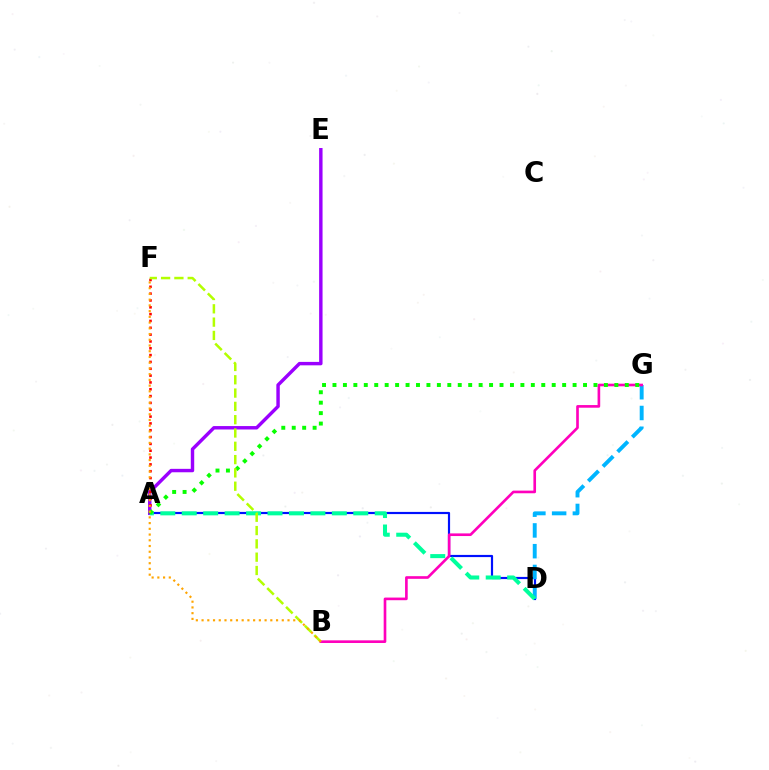{('A', 'E'): [{'color': '#9b00ff', 'line_style': 'solid', 'thickness': 2.47}], ('A', 'D'): [{'color': '#0010ff', 'line_style': 'solid', 'thickness': 1.57}, {'color': '#00ff9d', 'line_style': 'dashed', 'thickness': 2.91}], ('A', 'F'): [{'color': '#ff0000', 'line_style': 'dotted', 'thickness': 1.86}], ('D', 'G'): [{'color': '#00b5ff', 'line_style': 'dashed', 'thickness': 2.82}], ('B', 'G'): [{'color': '#ff00bd', 'line_style': 'solid', 'thickness': 1.9}], ('A', 'G'): [{'color': '#08ff00', 'line_style': 'dotted', 'thickness': 2.84}], ('B', 'F'): [{'color': '#b3ff00', 'line_style': 'dashed', 'thickness': 1.81}, {'color': '#ffa500', 'line_style': 'dotted', 'thickness': 1.56}]}